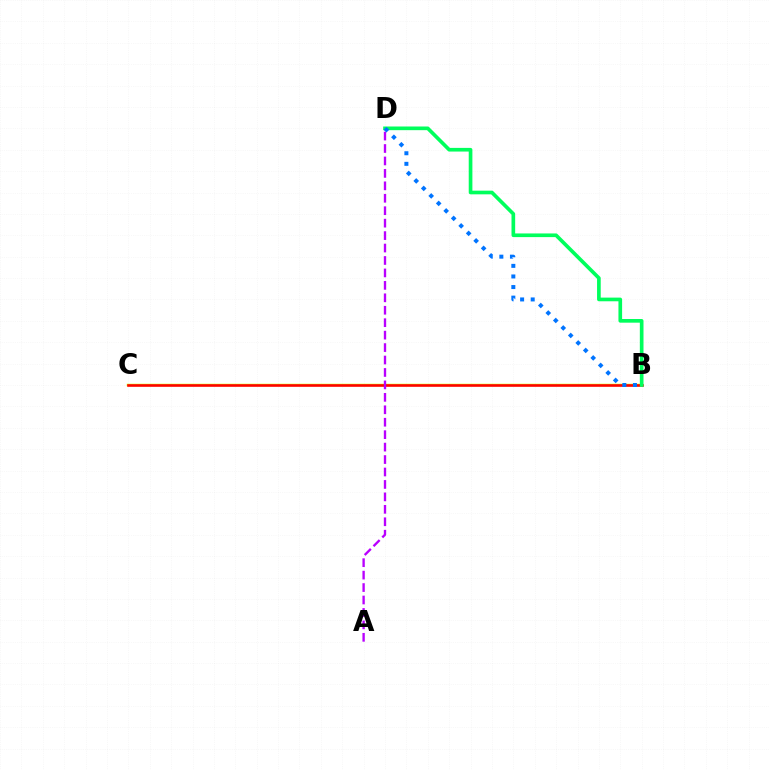{('B', 'C'): [{'color': '#d1ff00', 'line_style': 'solid', 'thickness': 1.79}, {'color': '#ff0000', 'line_style': 'solid', 'thickness': 1.86}], ('A', 'D'): [{'color': '#b900ff', 'line_style': 'dashed', 'thickness': 1.69}], ('B', 'D'): [{'color': '#00ff5c', 'line_style': 'solid', 'thickness': 2.64}, {'color': '#0074ff', 'line_style': 'dotted', 'thickness': 2.88}]}